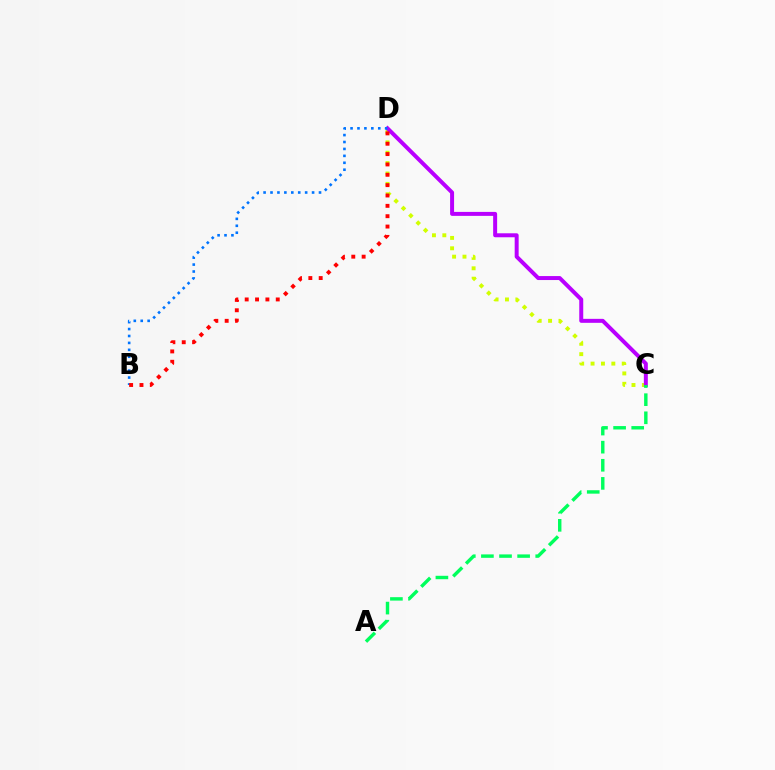{('C', 'D'): [{'color': '#d1ff00', 'line_style': 'dotted', 'thickness': 2.82}, {'color': '#b900ff', 'line_style': 'solid', 'thickness': 2.86}], ('B', 'D'): [{'color': '#0074ff', 'line_style': 'dotted', 'thickness': 1.88}, {'color': '#ff0000', 'line_style': 'dotted', 'thickness': 2.81}], ('A', 'C'): [{'color': '#00ff5c', 'line_style': 'dashed', 'thickness': 2.46}]}